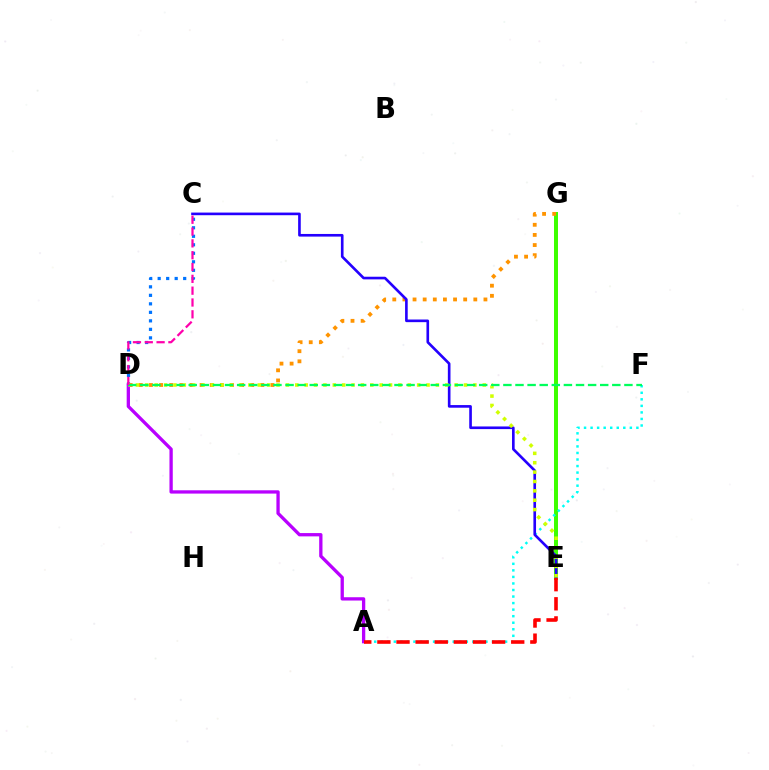{('C', 'D'): [{'color': '#0074ff', 'line_style': 'dotted', 'thickness': 2.31}, {'color': '#ff00ac', 'line_style': 'dashed', 'thickness': 1.61}], ('E', 'G'): [{'color': '#3dff00', 'line_style': 'solid', 'thickness': 2.87}], ('A', 'F'): [{'color': '#00fff6', 'line_style': 'dotted', 'thickness': 1.78}], ('D', 'G'): [{'color': '#ff9400', 'line_style': 'dotted', 'thickness': 2.75}], ('A', 'D'): [{'color': '#b900ff', 'line_style': 'solid', 'thickness': 2.38}], ('C', 'E'): [{'color': '#2500ff', 'line_style': 'solid', 'thickness': 1.9}], ('D', 'E'): [{'color': '#d1ff00', 'line_style': 'dotted', 'thickness': 2.55}], ('A', 'E'): [{'color': '#ff0000', 'line_style': 'dashed', 'thickness': 2.6}], ('D', 'F'): [{'color': '#00ff5c', 'line_style': 'dashed', 'thickness': 1.64}]}